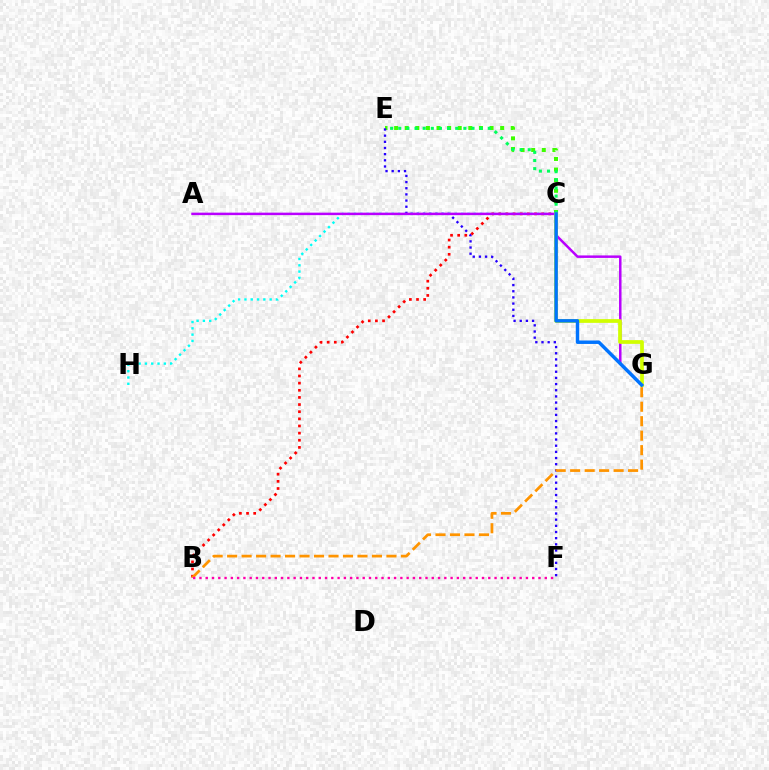{('C', 'H'): [{'color': '#00fff6', 'line_style': 'dotted', 'thickness': 1.71}], ('C', 'E'): [{'color': '#3dff00', 'line_style': 'dotted', 'thickness': 2.88}, {'color': '#00ff5c', 'line_style': 'dotted', 'thickness': 2.21}], ('E', 'F'): [{'color': '#2500ff', 'line_style': 'dotted', 'thickness': 1.67}], ('B', 'C'): [{'color': '#ff0000', 'line_style': 'dotted', 'thickness': 1.94}], ('A', 'G'): [{'color': '#b900ff', 'line_style': 'solid', 'thickness': 1.79}], ('C', 'G'): [{'color': '#d1ff00', 'line_style': 'solid', 'thickness': 2.68}, {'color': '#0074ff', 'line_style': 'solid', 'thickness': 2.48}], ('B', 'G'): [{'color': '#ff9400', 'line_style': 'dashed', 'thickness': 1.97}], ('B', 'F'): [{'color': '#ff00ac', 'line_style': 'dotted', 'thickness': 1.71}]}